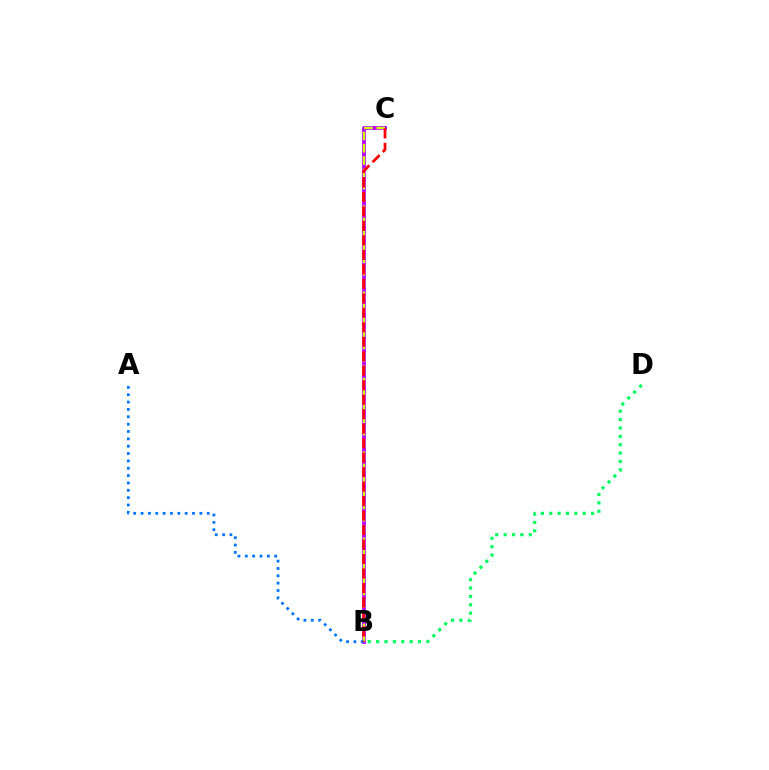{('B', 'D'): [{'color': '#00ff5c', 'line_style': 'dotted', 'thickness': 2.28}], ('B', 'C'): [{'color': '#b900ff', 'line_style': 'solid', 'thickness': 2.73}, {'color': '#d1ff00', 'line_style': 'dashed', 'thickness': 1.67}, {'color': '#ff0000', 'line_style': 'dashed', 'thickness': 1.97}], ('A', 'B'): [{'color': '#0074ff', 'line_style': 'dotted', 'thickness': 2.0}]}